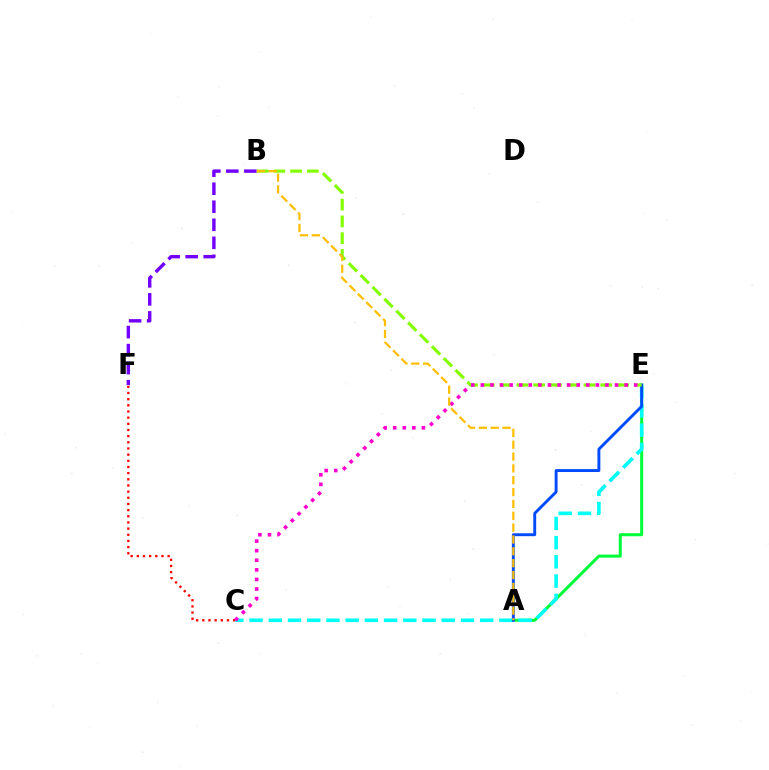{('A', 'E'): [{'color': '#00ff39', 'line_style': 'solid', 'thickness': 2.17}, {'color': '#004bff', 'line_style': 'solid', 'thickness': 2.1}], ('C', 'F'): [{'color': '#ff0000', 'line_style': 'dotted', 'thickness': 1.67}], ('C', 'E'): [{'color': '#00fff6', 'line_style': 'dashed', 'thickness': 2.61}, {'color': '#ff00cf', 'line_style': 'dotted', 'thickness': 2.6}], ('B', 'E'): [{'color': '#84ff00', 'line_style': 'dashed', 'thickness': 2.28}], ('B', 'F'): [{'color': '#7200ff', 'line_style': 'dashed', 'thickness': 2.45}], ('A', 'B'): [{'color': '#ffbd00', 'line_style': 'dashed', 'thickness': 1.61}]}